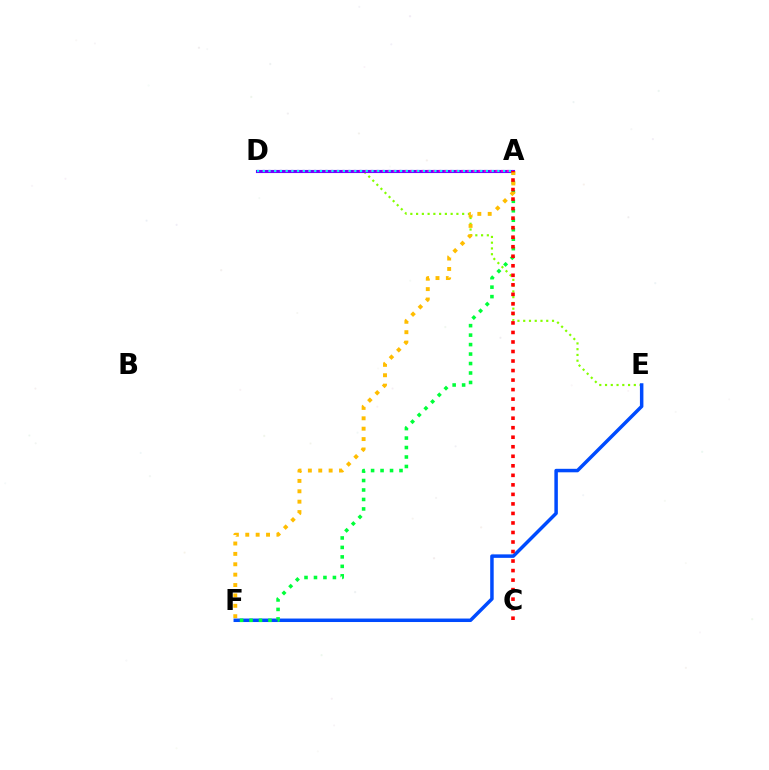{('D', 'E'): [{'color': '#84ff00', 'line_style': 'dotted', 'thickness': 1.56}], ('E', 'F'): [{'color': '#004bff', 'line_style': 'solid', 'thickness': 2.51}], ('A', 'F'): [{'color': '#00ff39', 'line_style': 'dotted', 'thickness': 2.57}, {'color': '#ffbd00', 'line_style': 'dotted', 'thickness': 2.82}], ('A', 'D'): [{'color': '#7200ff', 'line_style': 'solid', 'thickness': 2.24}, {'color': '#ff00cf', 'line_style': 'dotted', 'thickness': 1.54}, {'color': '#00fff6', 'line_style': 'dotted', 'thickness': 1.55}], ('A', 'C'): [{'color': '#ff0000', 'line_style': 'dotted', 'thickness': 2.59}]}